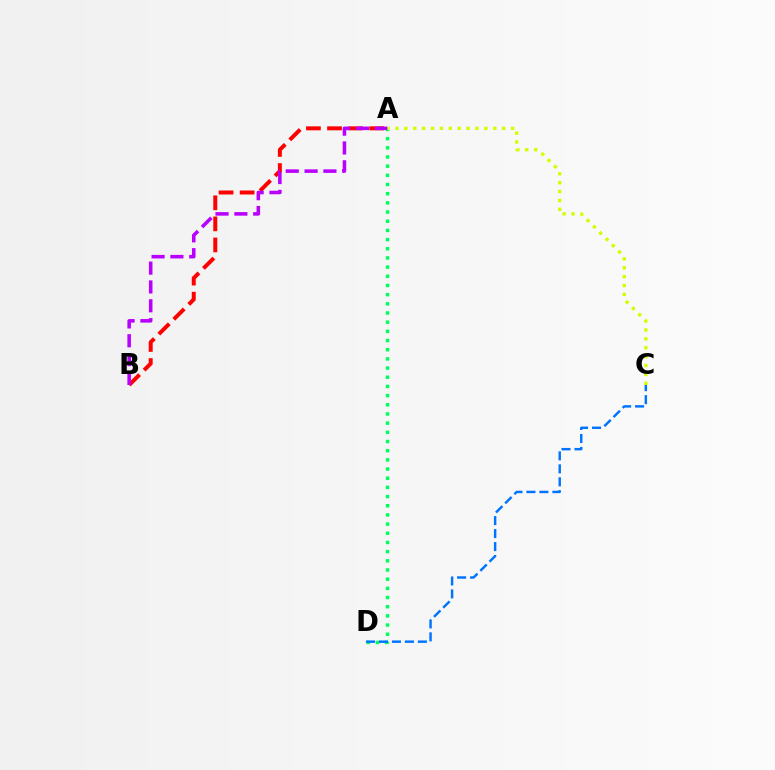{('A', 'B'): [{'color': '#ff0000', 'line_style': 'dashed', 'thickness': 2.86}, {'color': '#b900ff', 'line_style': 'dashed', 'thickness': 2.56}], ('A', 'D'): [{'color': '#00ff5c', 'line_style': 'dotted', 'thickness': 2.49}], ('C', 'D'): [{'color': '#0074ff', 'line_style': 'dashed', 'thickness': 1.76}], ('A', 'C'): [{'color': '#d1ff00', 'line_style': 'dotted', 'thickness': 2.42}]}